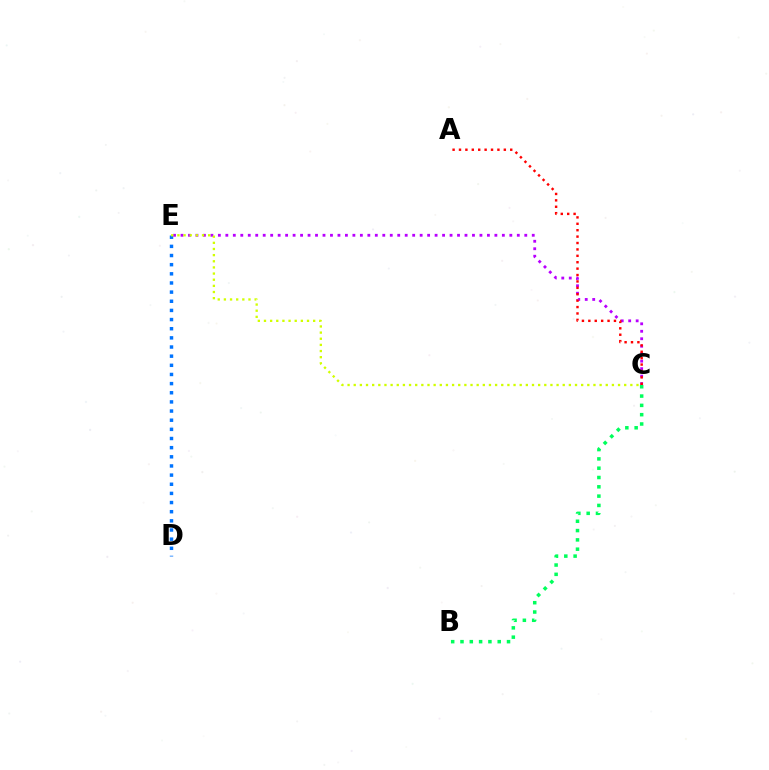{('D', 'E'): [{'color': '#0074ff', 'line_style': 'dotted', 'thickness': 2.49}], ('B', 'C'): [{'color': '#00ff5c', 'line_style': 'dotted', 'thickness': 2.53}], ('C', 'E'): [{'color': '#b900ff', 'line_style': 'dotted', 'thickness': 2.03}, {'color': '#d1ff00', 'line_style': 'dotted', 'thickness': 1.67}], ('A', 'C'): [{'color': '#ff0000', 'line_style': 'dotted', 'thickness': 1.74}]}